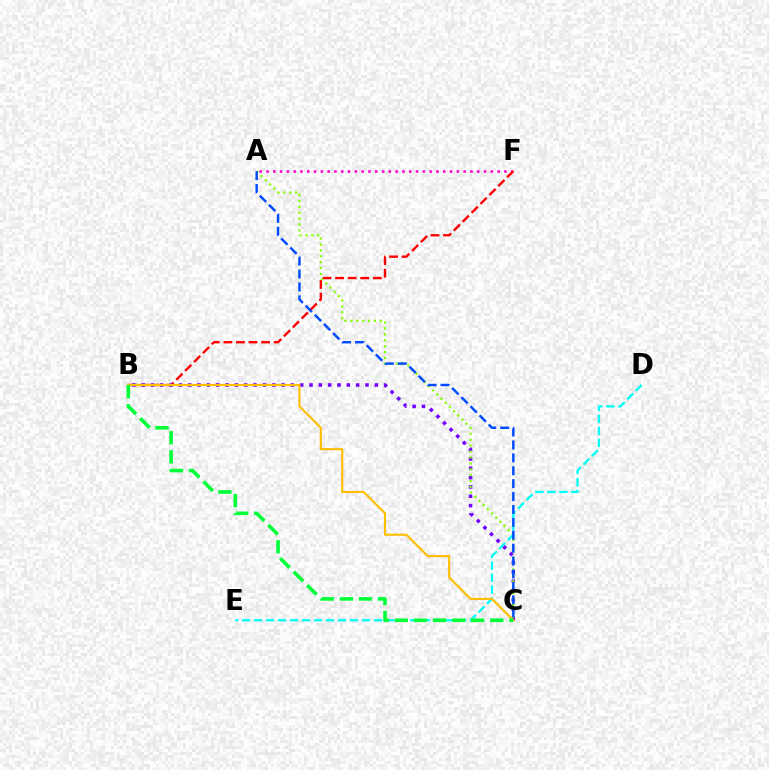{('A', 'F'): [{'color': '#ff00cf', 'line_style': 'dotted', 'thickness': 1.85}], ('B', 'F'): [{'color': '#ff0000', 'line_style': 'dashed', 'thickness': 1.71}], ('B', 'C'): [{'color': '#7200ff', 'line_style': 'dotted', 'thickness': 2.53}, {'color': '#ffbd00', 'line_style': 'solid', 'thickness': 1.52}, {'color': '#00ff39', 'line_style': 'dashed', 'thickness': 2.59}], ('A', 'C'): [{'color': '#84ff00', 'line_style': 'dotted', 'thickness': 1.6}, {'color': '#004bff', 'line_style': 'dashed', 'thickness': 1.75}], ('D', 'E'): [{'color': '#00fff6', 'line_style': 'dashed', 'thickness': 1.63}]}